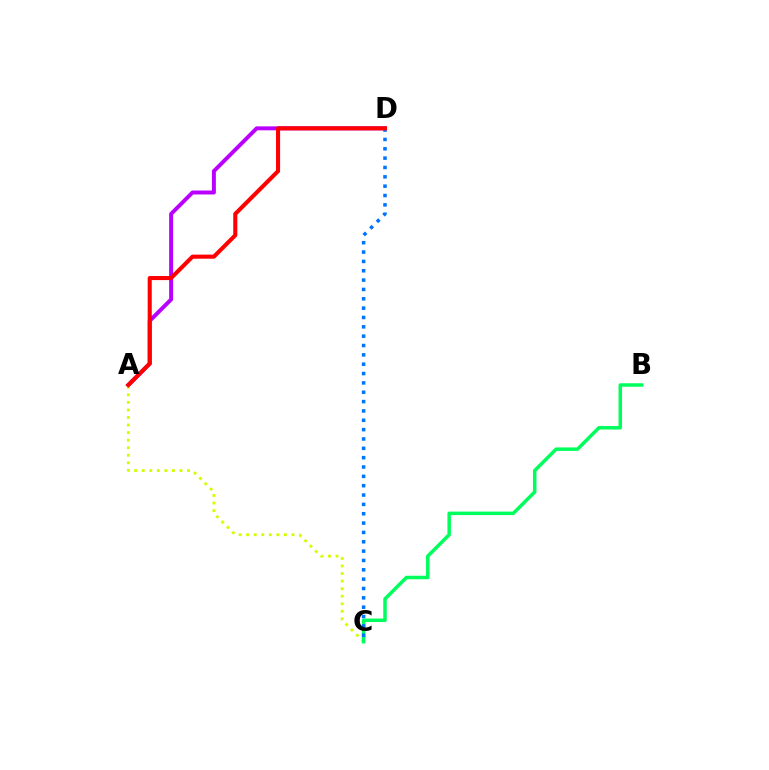{('A', 'D'): [{'color': '#b900ff', 'line_style': 'solid', 'thickness': 2.84}, {'color': '#ff0000', 'line_style': 'solid', 'thickness': 2.93}], ('A', 'C'): [{'color': '#d1ff00', 'line_style': 'dotted', 'thickness': 2.05}], ('B', 'C'): [{'color': '#00ff5c', 'line_style': 'solid', 'thickness': 2.52}], ('C', 'D'): [{'color': '#0074ff', 'line_style': 'dotted', 'thickness': 2.54}]}